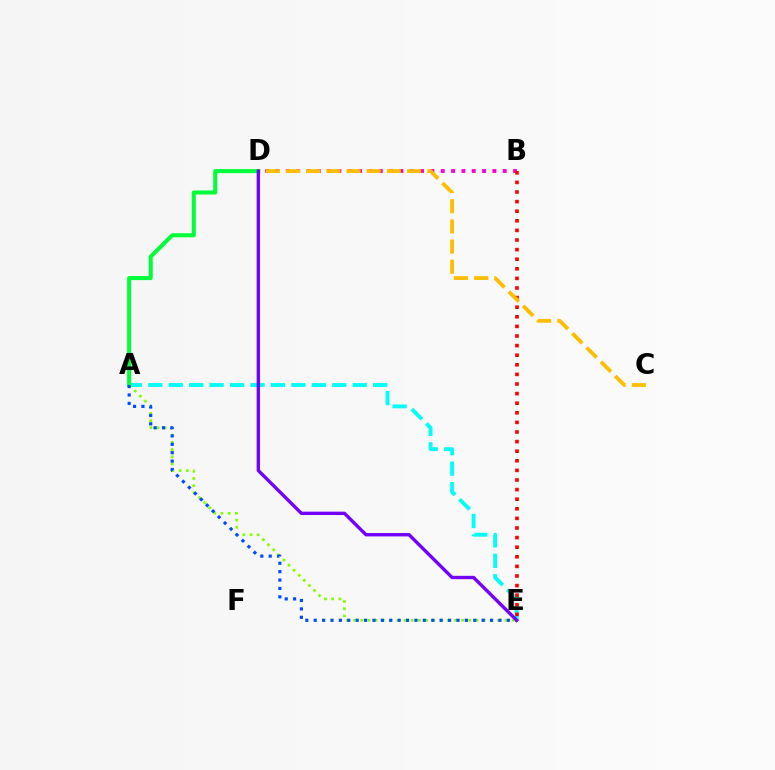{('A', 'E'): [{'color': '#00fff6', 'line_style': 'dashed', 'thickness': 2.78}, {'color': '#84ff00', 'line_style': 'dotted', 'thickness': 1.96}, {'color': '#004bff', 'line_style': 'dotted', 'thickness': 2.28}], ('A', 'D'): [{'color': '#00ff39', 'line_style': 'solid', 'thickness': 2.93}], ('B', 'D'): [{'color': '#ff00cf', 'line_style': 'dotted', 'thickness': 2.81}], ('B', 'E'): [{'color': '#ff0000', 'line_style': 'dotted', 'thickness': 2.61}], ('C', 'D'): [{'color': '#ffbd00', 'line_style': 'dashed', 'thickness': 2.74}], ('D', 'E'): [{'color': '#7200ff', 'line_style': 'solid', 'thickness': 2.43}]}